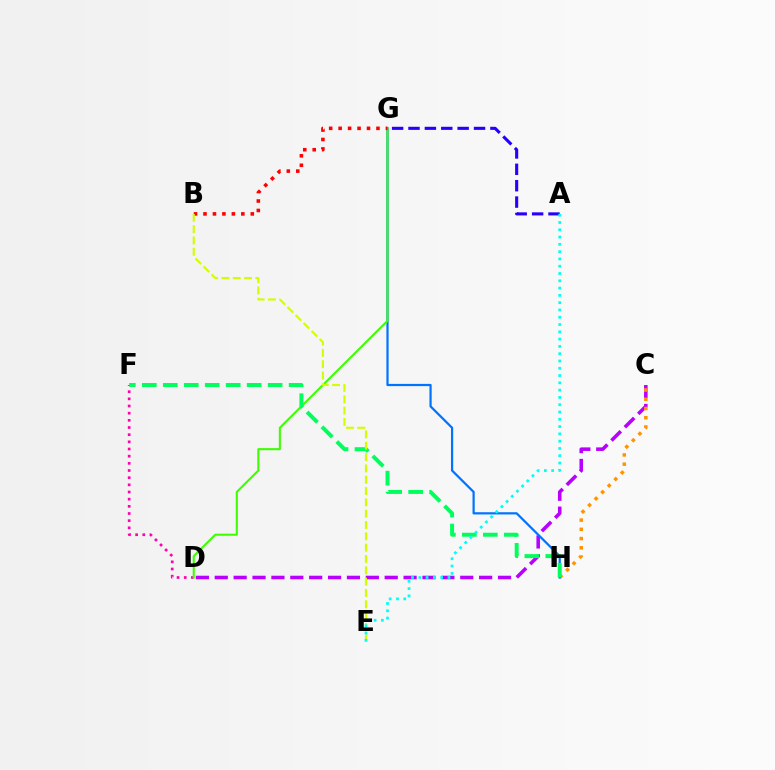{('D', 'F'): [{'color': '#ff00ac', 'line_style': 'dotted', 'thickness': 1.95}], ('C', 'D'): [{'color': '#b900ff', 'line_style': 'dashed', 'thickness': 2.57}], ('A', 'G'): [{'color': '#2500ff', 'line_style': 'dashed', 'thickness': 2.23}], ('C', 'H'): [{'color': '#ff9400', 'line_style': 'dotted', 'thickness': 2.51}], ('G', 'H'): [{'color': '#0074ff', 'line_style': 'solid', 'thickness': 1.6}], ('D', 'G'): [{'color': '#3dff00', 'line_style': 'solid', 'thickness': 1.5}], ('F', 'H'): [{'color': '#00ff5c', 'line_style': 'dashed', 'thickness': 2.85}], ('B', 'G'): [{'color': '#ff0000', 'line_style': 'dotted', 'thickness': 2.57}], ('B', 'E'): [{'color': '#d1ff00', 'line_style': 'dashed', 'thickness': 1.54}], ('A', 'E'): [{'color': '#00fff6', 'line_style': 'dotted', 'thickness': 1.98}]}